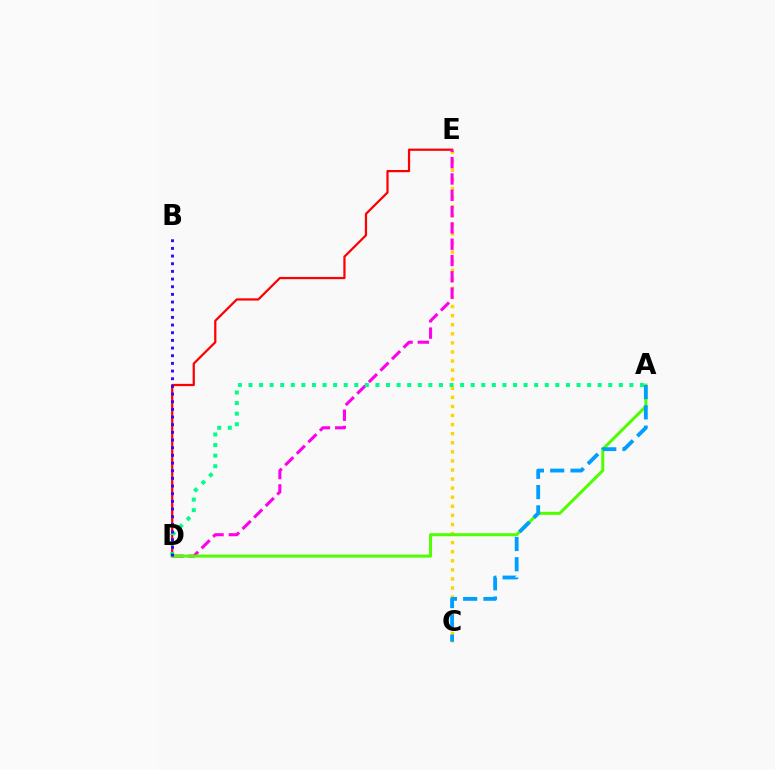{('D', 'E'): [{'color': '#ff0000', 'line_style': 'solid', 'thickness': 1.61}, {'color': '#ff00ed', 'line_style': 'dashed', 'thickness': 2.22}], ('C', 'E'): [{'color': '#ffd500', 'line_style': 'dotted', 'thickness': 2.47}], ('A', 'D'): [{'color': '#4fff00', 'line_style': 'solid', 'thickness': 2.17}, {'color': '#00ff86', 'line_style': 'dotted', 'thickness': 2.88}], ('B', 'D'): [{'color': '#3700ff', 'line_style': 'dotted', 'thickness': 2.08}], ('A', 'C'): [{'color': '#009eff', 'line_style': 'dashed', 'thickness': 2.75}]}